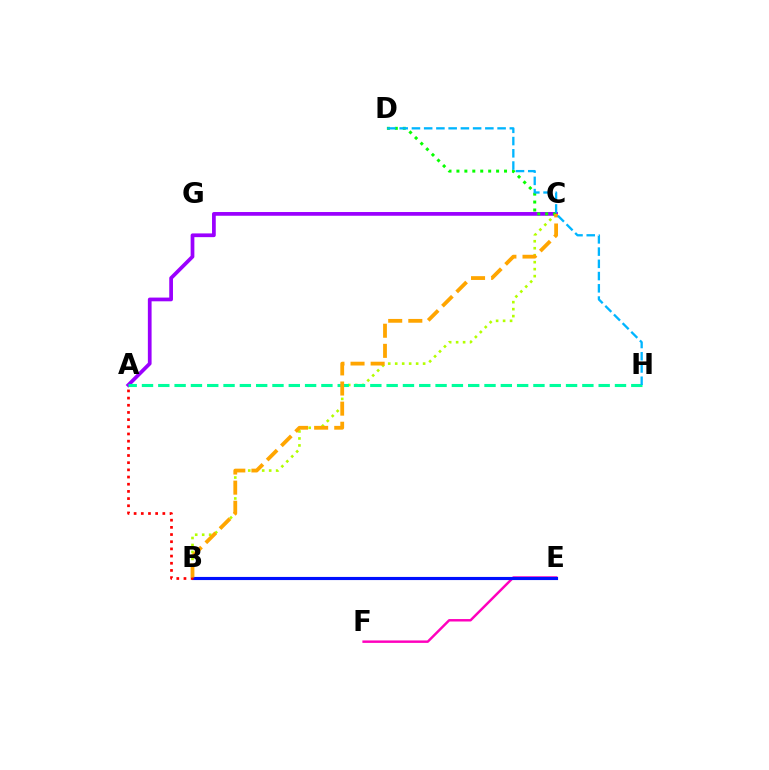{('A', 'C'): [{'color': '#9b00ff', 'line_style': 'solid', 'thickness': 2.68}], ('E', 'F'): [{'color': '#ff00bd', 'line_style': 'solid', 'thickness': 1.76}], ('B', 'C'): [{'color': '#b3ff00', 'line_style': 'dotted', 'thickness': 1.9}, {'color': '#ffa500', 'line_style': 'dashed', 'thickness': 2.73}], ('B', 'E'): [{'color': '#0010ff', 'line_style': 'solid', 'thickness': 2.25}], ('A', 'B'): [{'color': '#ff0000', 'line_style': 'dotted', 'thickness': 1.95}], ('A', 'H'): [{'color': '#00ff9d', 'line_style': 'dashed', 'thickness': 2.22}], ('C', 'D'): [{'color': '#08ff00', 'line_style': 'dotted', 'thickness': 2.16}], ('D', 'H'): [{'color': '#00b5ff', 'line_style': 'dashed', 'thickness': 1.66}]}